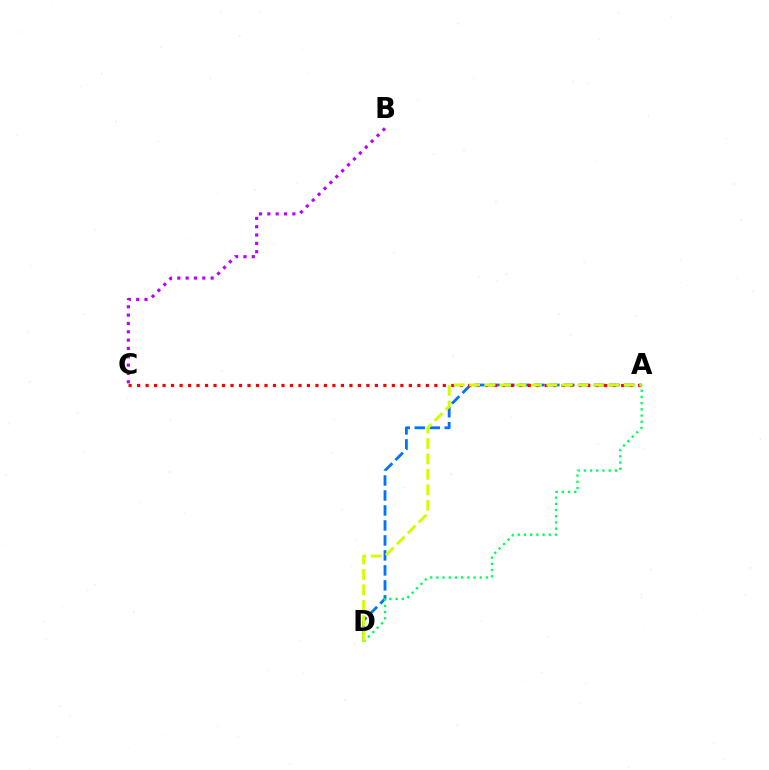{('A', 'D'): [{'color': '#0074ff', 'line_style': 'dashed', 'thickness': 2.04}, {'color': '#00ff5c', 'line_style': 'dotted', 'thickness': 1.69}, {'color': '#d1ff00', 'line_style': 'dashed', 'thickness': 2.1}], ('A', 'C'): [{'color': '#ff0000', 'line_style': 'dotted', 'thickness': 2.31}], ('B', 'C'): [{'color': '#b900ff', 'line_style': 'dotted', 'thickness': 2.26}]}